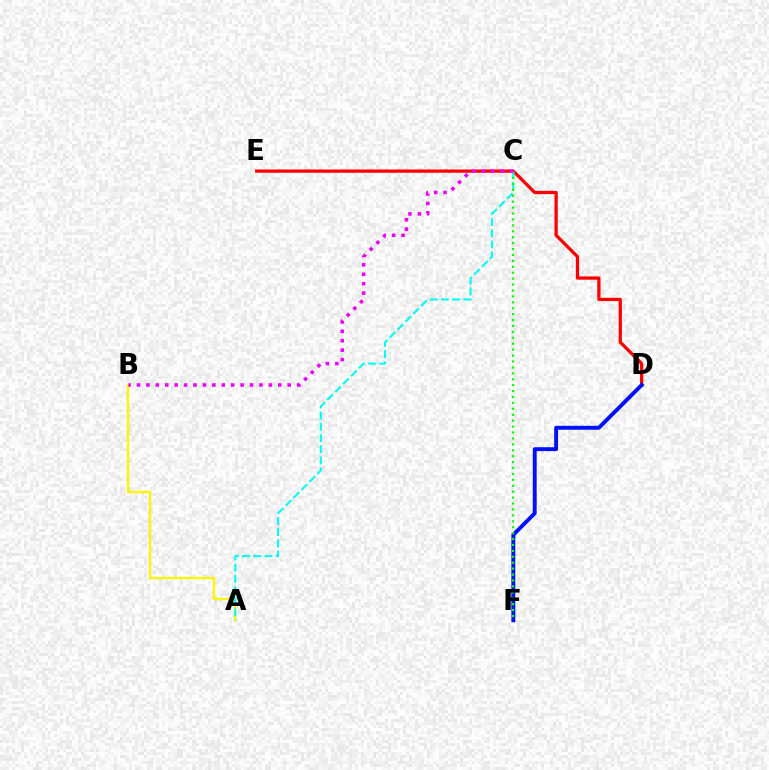{('A', 'B'): [{'color': '#fcf500', 'line_style': 'solid', 'thickness': 1.71}], ('D', 'E'): [{'color': '#ff0000', 'line_style': 'solid', 'thickness': 2.35}], ('A', 'C'): [{'color': '#00fff6', 'line_style': 'dashed', 'thickness': 1.52}], ('D', 'F'): [{'color': '#0010ff', 'line_style': 'solid', 'thickness': 2.81}], ('C', 'F'): [{'color': '#08ff00', 'line_style': 'dotted', 'thickness': 1.61}], ('B', 'C'): [{'color': '#ee00ff', 'line_style': 'dotted', 'thickness': 2.56}]}